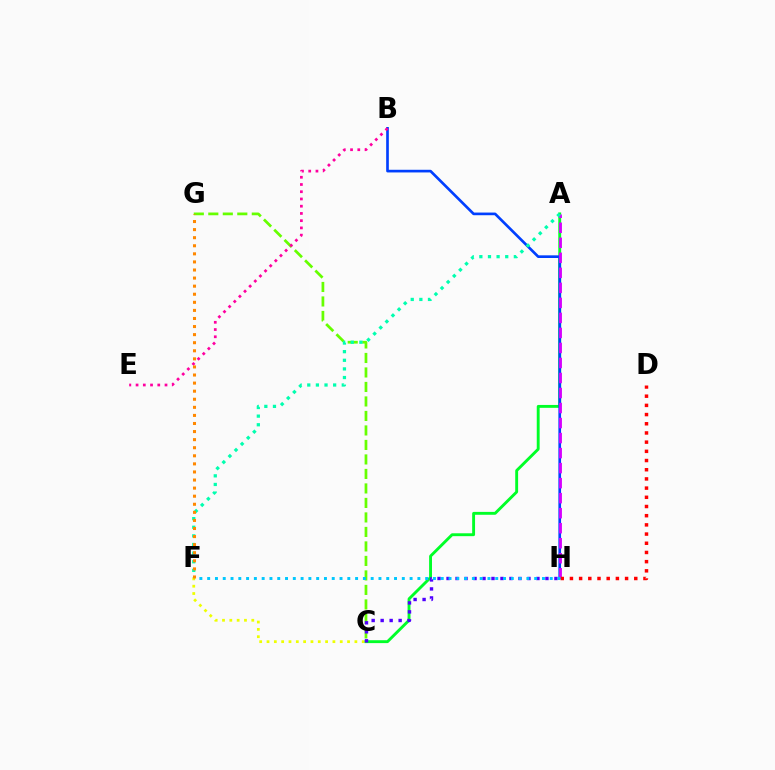{('C', 'F'): [{'color': '#eeff00', 'line_style': 'dotted', 'thickness': 1.99}], ('A', 'C'): [{'color': '#00ff27', 'line_style': 'solid', 'thickness': 2.08}], ('B', 'H'): [{'color': '#003fff', 'line_style': 'solid', 'thickness': 1.92}], ('A', 'H'): [{'color': '#d600ff', 'line_style': 'dashed', 'thickness': 2.04}], ('C', 'G'): [{'color': '#66ff00', 'line_style': 'dashed', 'thickness': 1.97}], ('B', 'E'): [{'color': '#ff00a0', 'line_style': 'dotted', 'thickness': 1.97}], ('A', 'F'): [{'color': '#00ffaf', 'line_style': 'dotted', 'thickness': 2.34}], ('C', 'H'): [{'color': '#4f00ff', 'line_style': 'dotted', 'thickness': 2.44}], ('D', 'H'): [{'color': '#ff0000', 'line_style': 'dotted', 'thickness': 2.5}], ('F', 'H'): [{'color': '#00c7ff', 'line_style': 'dotted', 'thickness': 2.12}], ('F', 'G'): [{'color': '#ff8800', 'line_style': 'dotted', 'thickness': 2.19}]}